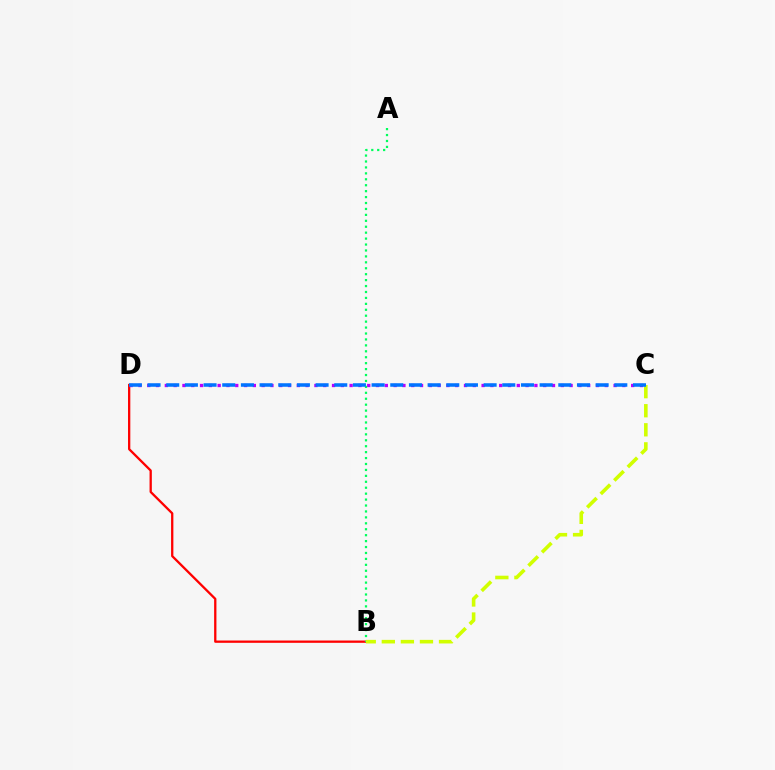{('B', 'D'): [{'color': '#ff0000', 'line_style': 'solid', 'thickness': 1.65}], ('A', 'B'): [{'color': '#00ff5c', 'line_style': 'dotted', 'thickness': 1.61}], ('C', 'D'): [{'color': '#b900ff', 'line_style': 'dotted', 'thickness': 2.39}, {'color': '#0074ff', 'line_style': 'dashed', 'thickness': 2.54}], ('B', 'C'): [{'color': '#d1ff00', 'line_style': 'dashed', 'thickness': 2.59}]}